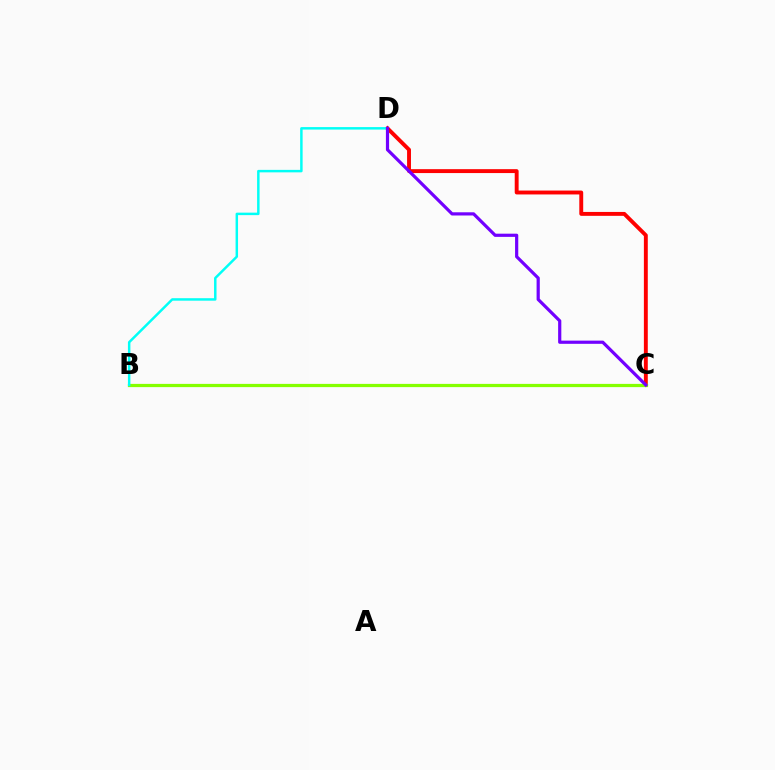{('C', 'D'): [{'color': '#ff0000', 'line_style': 'solid', 'thickness': 2.81}, {'color': '#7200ff', 'line_style': 'solid', 'thickness': 2.3}], ('B', 'C'): [{'color': '#84ff00', 'line_style': 'solid', 'thickness': 2.33}], ('B', 'D'): [{'color': '#00fff6', 'line_style': 'solid', 'thickness': 1.78}]}